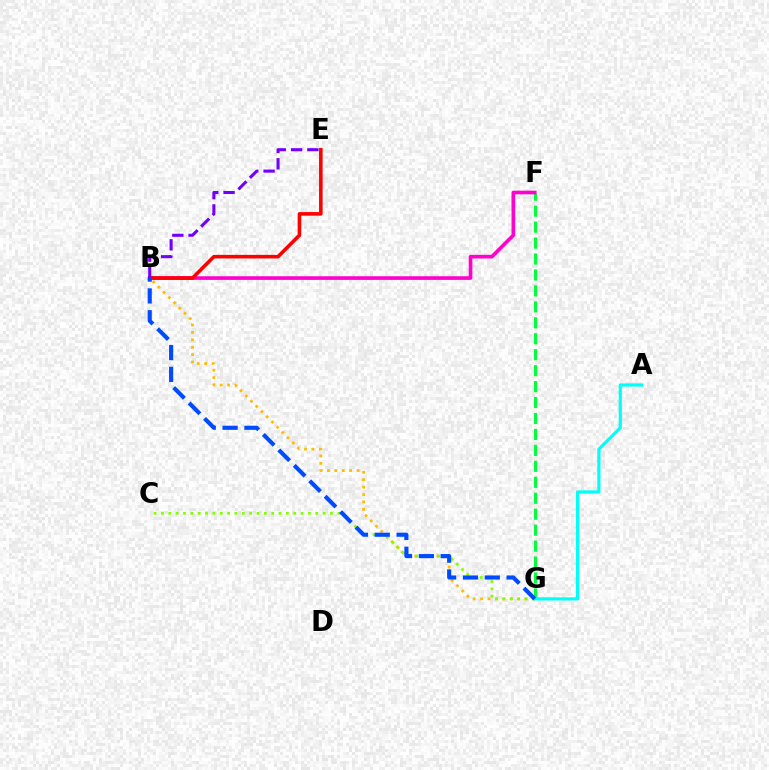{('B', 'G'): [{'color': '#ffbd00', 'line_style': 'dotted', 'thickness': 2.01}, {'color': '#004bff', 'line_style': 'dashed', 'thickness': 2.97}], ('F', 'G'): [{'color': '#00ff39', 'line_style': 'dashed', 'thickness': 2.17}], ('B', 'F'): [{'color': '#ff00cf', 'line_style': 'solid', 'thickness': 2.63}], ('C', 'G'): [{'color': '#84ff00', 'line_style': 'dotted', 'thickness': 2.0}], ('B', 'E'): [{'color': '#ff0000', 'line_style': 'solid', 'thickness': 2.59}, {'color': '#7200ff', 'line_style': 'dashed', 'thickness': 2.21}], ('A', 'G'): [{'color': '#00fff6', 'line_style': 'solid', 'thickness': 2.29}]}